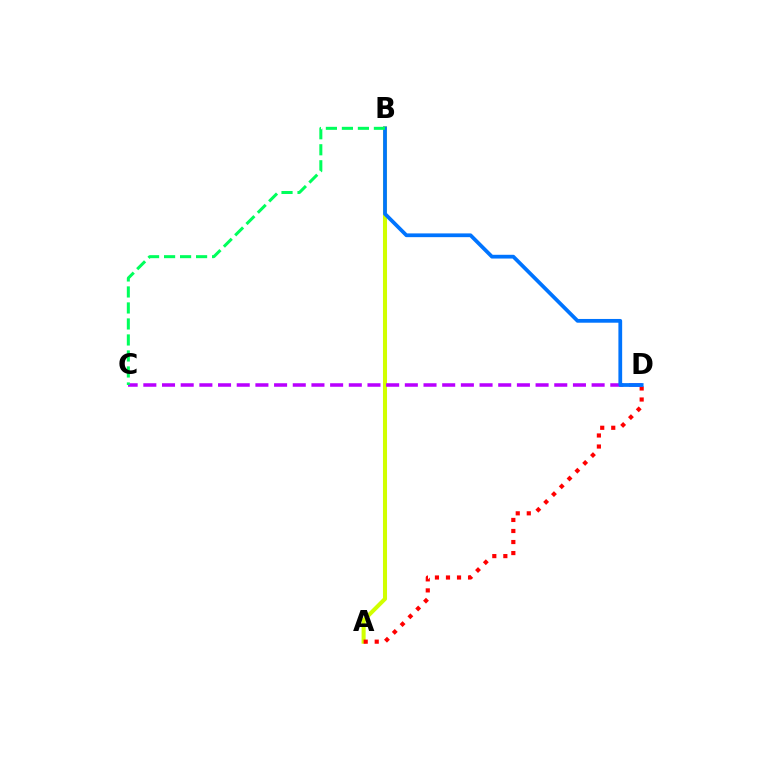{('A', 'B'): [{'color': '#d1ff00', 'line_style': 'solid', 'thickness': 2.91}], ('A', 'D'): [{'color': '#ff0000', 'line_style': 'dotted', 'thickness': 3.0}], ('C', 'D'): [{'color': '#b900ff', 'line_style': 'dashed', 'thickness': 2.54}], ('B', 'D'): [{'color': '#0074ff', 'line_style': 'solid', 'thickness': 2.7}], ('B', 'C'): [{'color': '#00ff5c', 'line_style': 'dashed', 'thickness': 2.17}]}